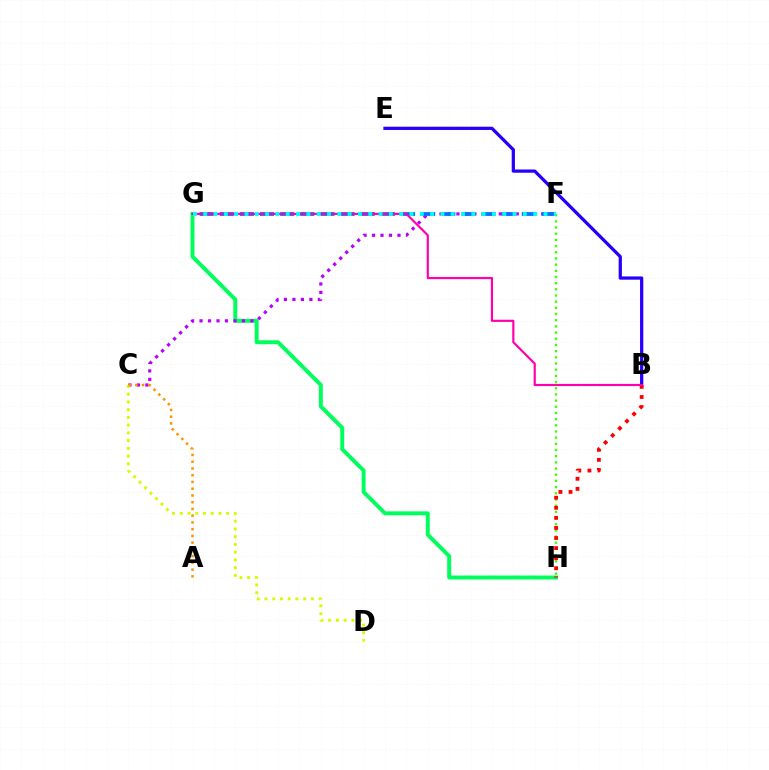{('G', 'H'): [{'color': '#00ff5c', 'line_style': 'solid', 'thickness': 2.84}], ('F', 'H'): [{'color': '#3dff00', 'line_style': 'dotted', 'thickness': 1.68}], ('C', 'F'): [{'color': '#b900ff', 'line_style': 'dotted', 'thickness': 2.3}], ('B', 'E'): [{'color': '#2500ff', 'line_style': 'solid', 'thickness': 2.33}], ('F', 'G'): [{'color': '#0074ff', 'line_style': 'dashed', 'thickness': 2.74}, {'color': '#00fff6', 'line_style': 'dotted', 'thickness': 2.8}], ('B', 'H'): [{'color': '#ff0000', 'line_style': 'dotted', 'thickness': 2.74}], ('C', 'D'): [{'color': '#d1ff00', 'line_style': 'dotted', 'thickness': 2.1}], ('B', 'G'): [{'color': '#ff00ac', 'line_style': 'solid', 'thickness': 1.57}], ('A', 'C'): [{'color': '#ff9400', 'line_style': 'dotted', 'thickness': 1.83}]}